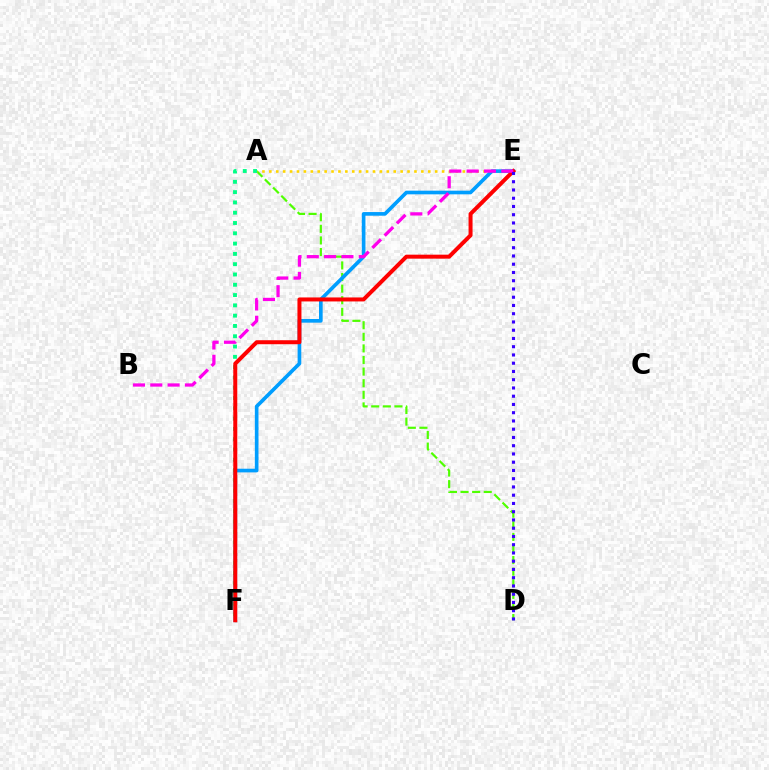{('A', 'D'): [{'color': '#4fff00', 'line_style': 'dashed', 'thickness': 1.58}], ('A', 'E'): [{'color': '#ffd500', 'line_style': 'dotted', 'thickness': 1.88}], ('E', 'F'): [{'color': '#009eff', 'line_style': 'solid', 'thickness': 2.63}, {'color': '#ff0000', 'line_style': 'solid', 'thickness': 2.87}], ('A', 'F'): [{'color': '#00ff86', 'line_style': 'dotted', 'thickness': 2.8}], ('B', 'E'): [{'color': '#ff00ed', 'line_style': 'dashed', 'thickness': 2.35}], ('D', 'E'): [{'color': '#3700ff', 'line_style': 'dotted', 'thickness': 2.24}]}